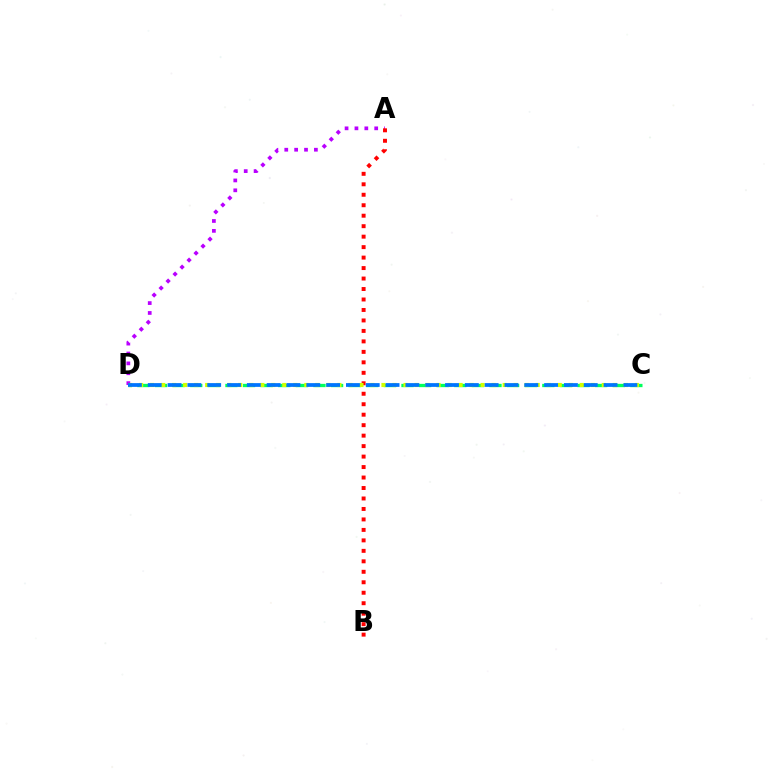{('A', 'D'): [{'color': '#b900ff', 'line_style': 'dotted', 'thickness': 2.68}], ('A', 'B'): [{'color': '#ff0000', 'line_style': 'dotted', 'thickness': 2.85}], ('C', 'D'): [{'color': '#00ff5c', 'line_style': 'dashed', 'thickness': 2.39}, {'color': '#d1ff00', 'line_style': 'dotted', 'thickness': 2.99}, {'color': '#0074ff', 'line_style': 'dashed', 'thickness': 2.69}]}